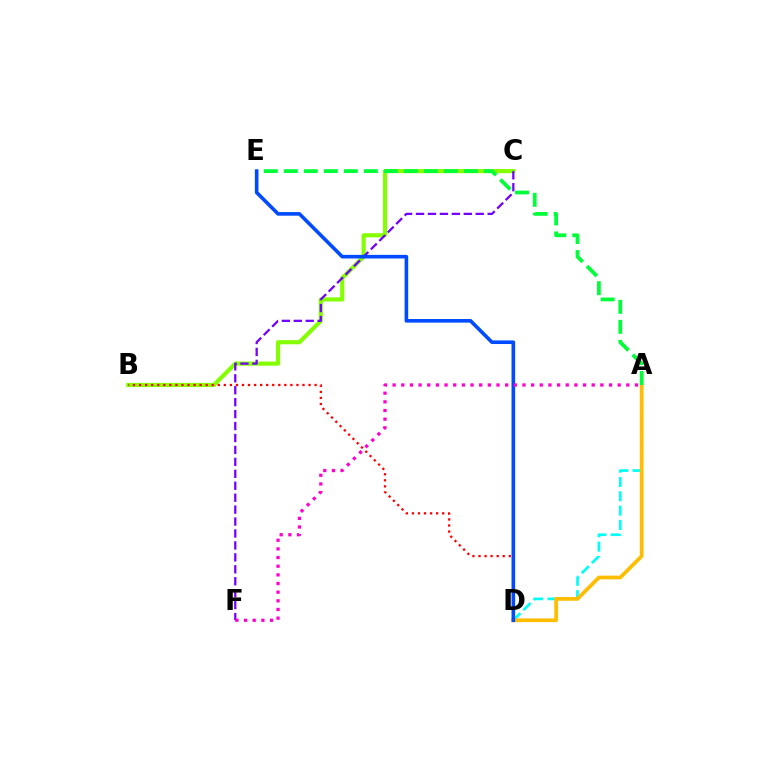{('B', 'C'): [{'color': '#84ff00', 'line_style': 'solid', 'thickness': 2.97}], ('A', 'D'): [{'color': '#00fff6', 'line_style': 'dashed', 'thickness': 1.95}, {'color': '#ffbd00', 'line_style': 'solid', 'thickness': 2.68}], ('C', 'F'): [{'color': '#7200ff', 'line_style': 'dashed', 'thickness': 1.62}], ('A', 'E'): [{'color': '#00ff39', 'line_style': 'dashed', 'thickness': 2.72}], ('B', 'D'): [{'color': '#ff0000', 'line_style': 'dotted', 'thickness': 1.64}], ('D', 'E'): [{'color': '#004bff', 'line_style': 'solid', 'thickness': 2.6}], ('A', 'F'): [{'color': '#ff00cf', 'line_style': 'dotted', 'thickness': 2.35}]}